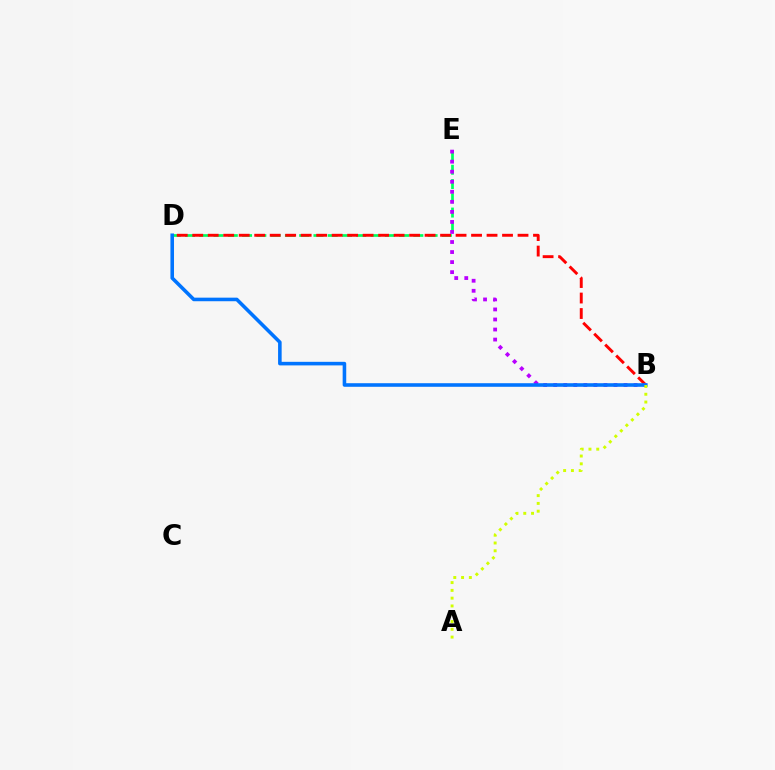{('D', 'E'): [{'color': '#00ff5c', 'line_style': 'dashed', 'thickness': 1.94}], ('B', 'D'): [{'color': '#ff0000', 'line_style': 'dashed', 'thickness': 2.1}, {'color': '#0074ff', 'line_style': 'solid', 'thickness': 2.57}], ('B', 'E'): [{'color': '#b900ff', 'line_style': 'dotted', 'thickness': 2.73}], ('A', 'B'): [{'color': '#d1ff00', 'line_style': 'dotted', 'thickness': 2.12}]}